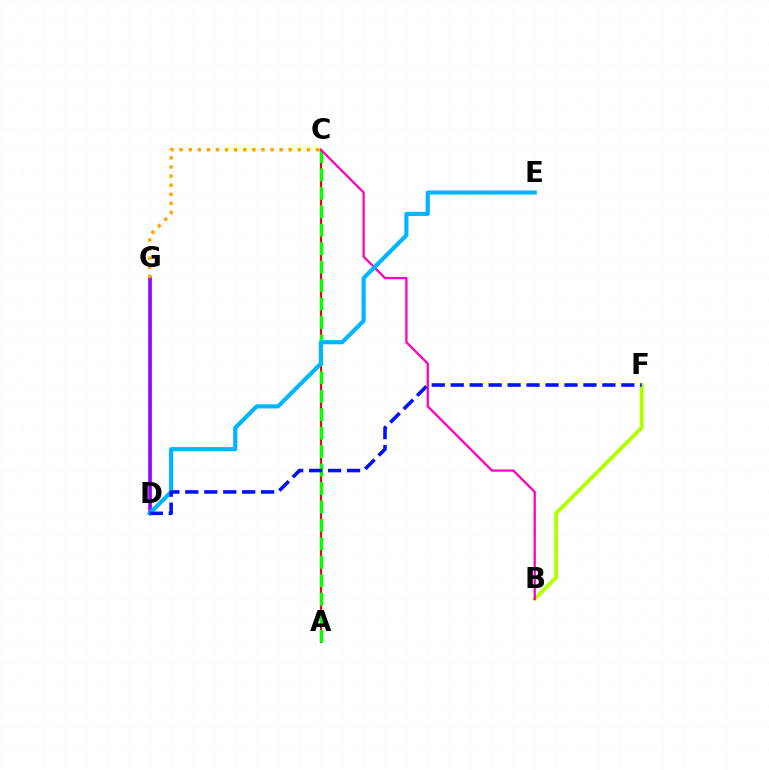{('A', 'C'): [{'color': '#ff0000', 'line_style': 'solid', 'thickness': 1.54}, {'color': '#08ff00', 'line_style': 'dashed', 'thickness': 2.51}], ('D', 'G'): [{'color': '#00ff9d', 'line_style': 'solid', 'thickness': 2.02}, {'color': '#9b00ff', 'line_style': 'solid', 'thickness': 2.56}], ('B', 'F'): [{'color': '#b3ff00', 'line_style': 'solid', 'thickness': 2.8}], ('B', 'C'): [{'color': '#ff00bd', 'line_style': 'solid', 'thickness': 1.64}], ('D', 'E'): [{'color': '#00b5ff', 'line_style': 'solid', 'thickness': 2.96}], ('D', 'F'): [{'color': '#0010ff', 'line_style': 'dashed', 'thickness': 2.58}], ('C', 'G'): [{'color': '#ffa500', 'line_style': 'dotted', 'thickness': 2.47}]}